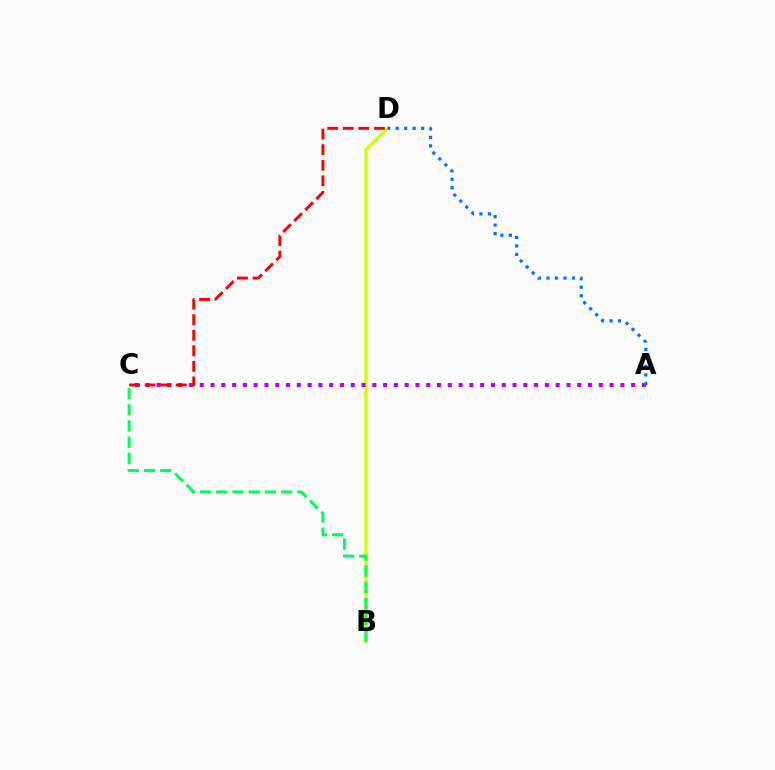{('B', 'D'): [{'color': '#d1ff00', 'line_style': 'solid', 'thickness': 2.39}], ('A', 'C'): [{'color': '#b900ff', 'line_style': 'dotted', 'thickness': 2.93}], ('B', 'C'): [{'color': '#00ff5c', 'line_style': 'dashed', 'thickness': 2.2}], ('C', 'D'): [{'color': '#ff0000', 'line_style': 'dashed', 'thickness': 2.11}], ('A', 'D'): [{'color': '#0074ff', 'line_style': 'dotted', 'thickness': 2.3}]}